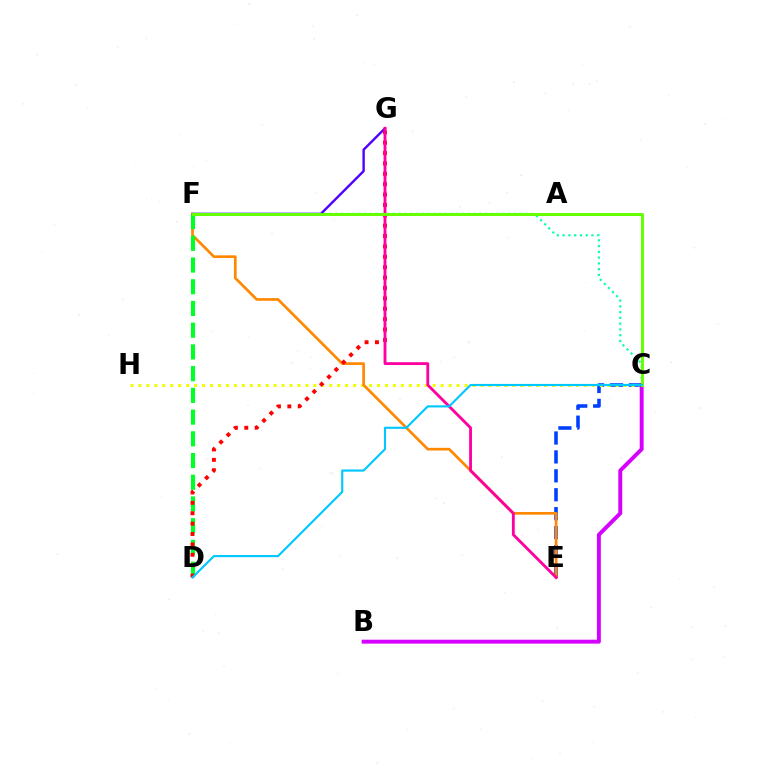{('C', 'E'): [{'color': '#003fff', 'line_style': 'dashed', 'thickness': 2.57}], ('C', 'H'): [{'color': '#eeff00', 'line_style': 'dotted', 'thickness': 2.16}], ('F', 'G'): [{'color': '#4f00ff', 'line_style': 'solid', 'thickness': 1.72}], ('E', 'F'): [{'color': '#ff8800', 'line_style': 'solid', 'thickness': 1.94}], ('D', 'F'): [{'color': '#00ff27', 'line_style': 'dashed', 'thickness': 2.95}], ('C', 'F'): [{'color': '#00ffaf', 'line_style': 'dotted', 'thickness': 1.57}, {'color': '#66ff00', 'line_style': 'solid', 'thickness': 2.14}], ('D', 'G'): [{'color': '#ff0000', 'line_style': 'dotted', 'thickness': 2.82}], ('B', 'C'): [{'color': '#d600ff', 'line_style': 'solid', 'thickness': 2.83}], ('E', 'G'): [{'color': '#ff00a0', 'line_style': 'solid', 'thickness': 2.05}], ('C', 'D'): [{'color': '#00c7ff', 'line_style': 'solid', 'thickness': 1.54}]}